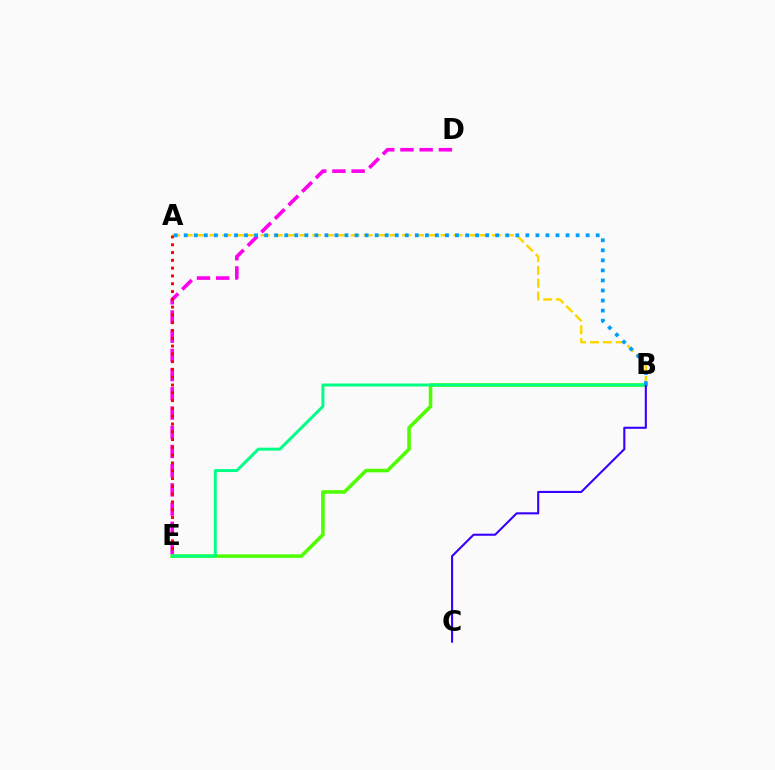{('A', 'B'): [{'color': '#ffd500', 'line_style': 'dashed', 'thickness': 1.74}, {'color': '#009eff', 'line_style': 'dotted', 'thickness': 2.73}], ('B', 'E'): [{'color': '#4fff00', 'line_style': 'solid', 'thickness': 2.57}, {'color': '#00ff86', 'line_style': 'solid', 'thickness': 2.15}], ('D', 'E'): [{'color': '#ff00ed', 'line_style': 'dashed', 'thickness': 2.61}], ('A', 'E'): [{'color': '#ff0000', 'line_style': 'dotted', 'thickness': 2.12}], ('B', 'C'): [{'color': '#3700ff', 'line_style': 'solid', 'thickness': 1.51}]}